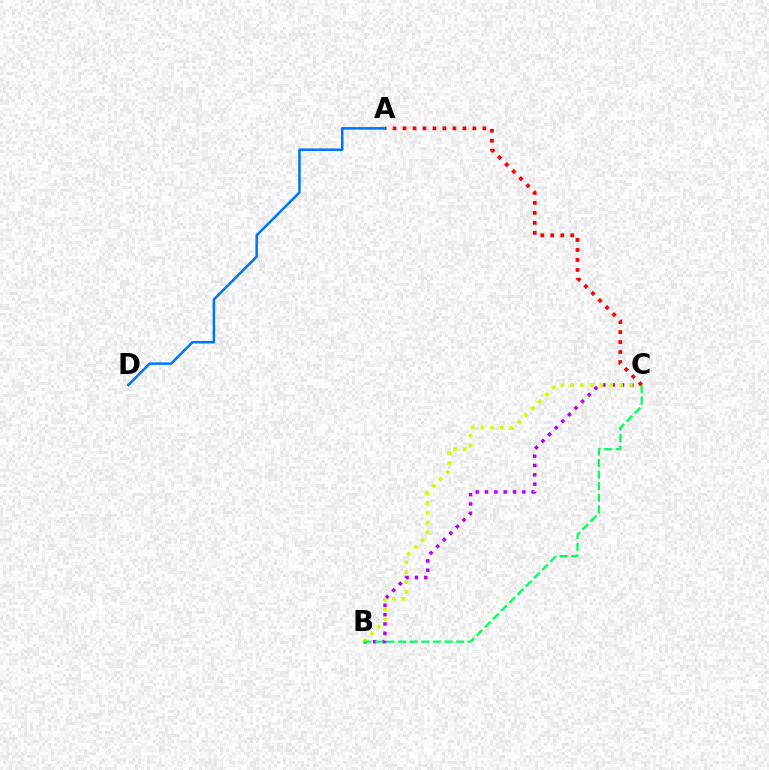{('B', 'C'): [{'color': '#b900ff', 'line_style': 'dotted', 'thickness': 2.54}, {'color': '#d1ff00', 'line_style': 'dotted', 'thickness': 2.66}, {'color': '#00ff5c', 'line_style': 'dashed', 'thickness': 1.57}], ('A', 'C'): [{'color': '#ff0000', 'line_style': 'dotted', 'thickness': 2.71}], ('A', 'D'): [{'color': '#0074ff', 'line_style': 'solid', 'thickness': 1.82}]}